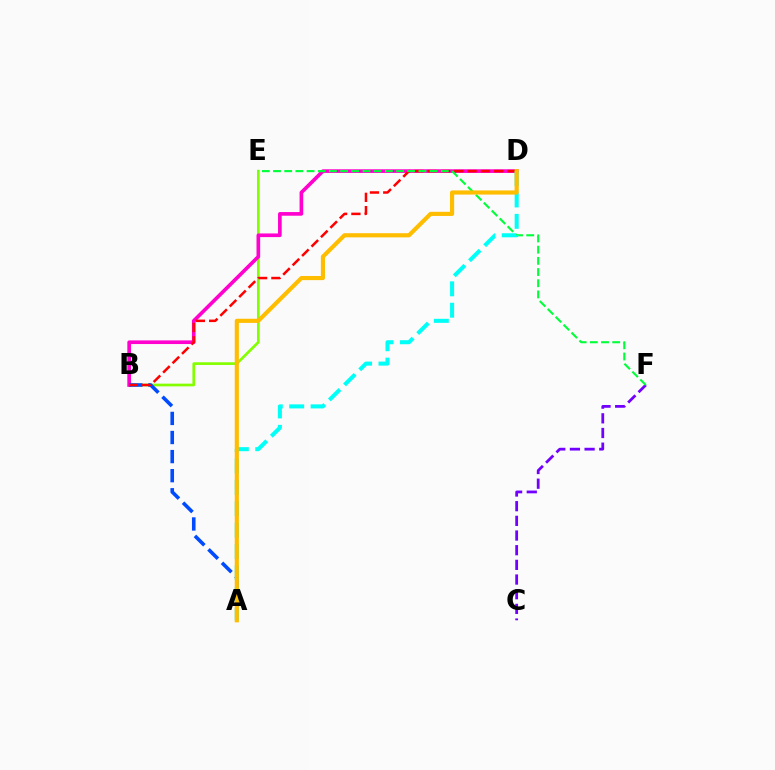{('C', 'F'): [{'color': '#7200ff', 'line_style': 'dashed', 'thickness': 1.99}], ('B', 'E'): [{'color': '#84ff00', 'line_style': 'solid', 'thickness': 1.93}], ('B', 'D'): [{'color': '#ff00cf', 'line_style': 'solid', 'thickness': 2.63}, {'color': '#ff0000', 'line_style': 'dashed', 'thickness': 1.81}], ('A', 'B'): [{'color': '#004bff', 'line_style': 'dashed', 'thickness': 2.59}], ('E', 'F'): [{'color': '#00ff39', 'line_style': 'dashed', 'thickness': 1.52}], ('A', 'D'): [{'color': '#00fff6', 'line_style': 'dashed', 'thickness': 2.91}, {'color': '#ffbd00', 'line_style': 'solid', 'thickness': 2.98}]}